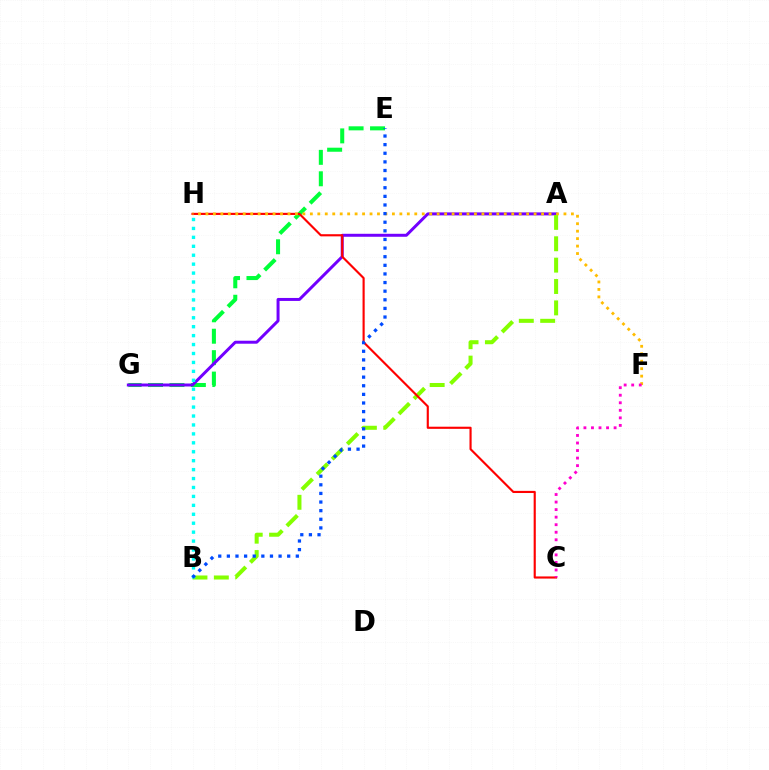{('E', 'G'): [{'color': '#00ff39', 'line_style': 'dashed', 'thickness': 2.91}], ('A', 'G'): [{'color': '#7200ff', 'line_style': 'solid', 'thickness': 2.15}], ('A', 'B'): [{'color': '#84ff00', 'line_style': 'dashed', 'thickness': 2.9}], ('C', 'H'): [{'color': '#ff0000', 'line_style': 'solid', 'thickness': 1.54}], ('F', 'H'): [{'color': '#ffbd00', 'line_style': 'dotted', 'thickness': 2.03}], ('B', 'H'): [{'color': '#00fff6', 'line_style': 'dotted', 'thickness': 2.43}], ('C', 'F'): [{'color': '#ff00cf', 'line_style': 'dotted', 'thickness': 2.05}], ('B', 'E'): [{'color': '#004bff', 'line_style': 'dotted', 'thickness': 2.34}]}